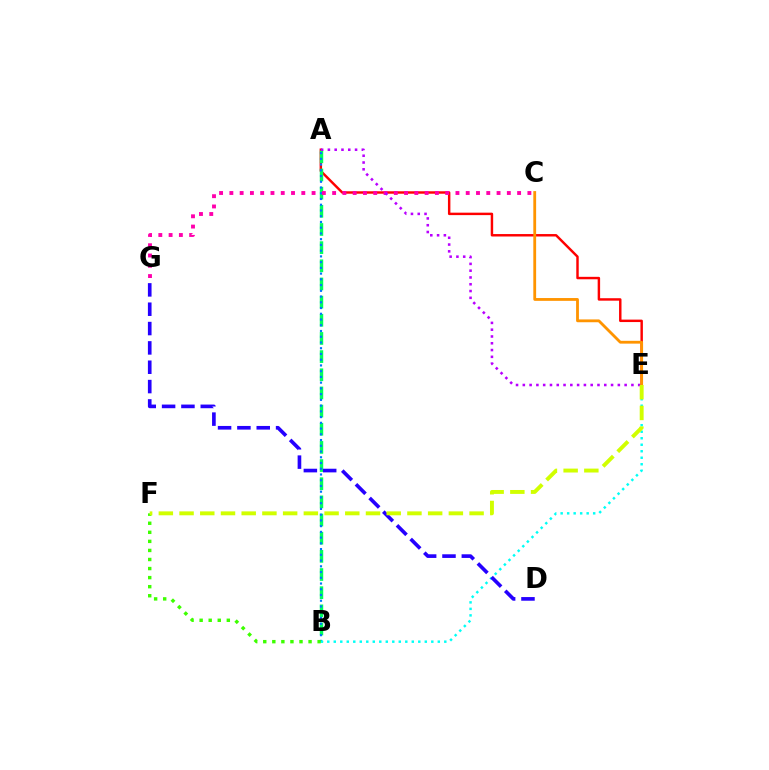{('A', 'E'): [{'color': '#ff0000', 'line_style': 'solid', 'thickness': 1.76}, {'color': '#b900ff', 'line_style': 'dotted', 'thickness': 1.84}], ('A', 'B'): [{'color': '#00ff5c', 'line_style': 'dashed', 'thickness': 2.47}, {'color': '#0074ff', 'line_style': 'dotted', 'thickness': 1.56}], ('B', 'F'): [{'color': '#3dff00', 'line_style': 'dotted', 'thickness': 2.46}], ('B', 'E'): [{'color': '#00fff6', 'line_style': 'dotted', 'thickness': 1.77}], ('C', 'G'): [{'color': '#ff00ac', 'line_style': 'dotted', 'thickness': 2.79}], ('D', 'G'): [{'color': '#2500ff', 'line_style': 'dashed', 'thickness': 2.63}], ('C', 'E'): [{'color': '#ff9400', 'line_style': 'solid', 'thickness': 2.03}], ('E', 'F'): [{'color': '#d1ff00', 'line_style': 'dashed', 'thickness': 2.81}]}